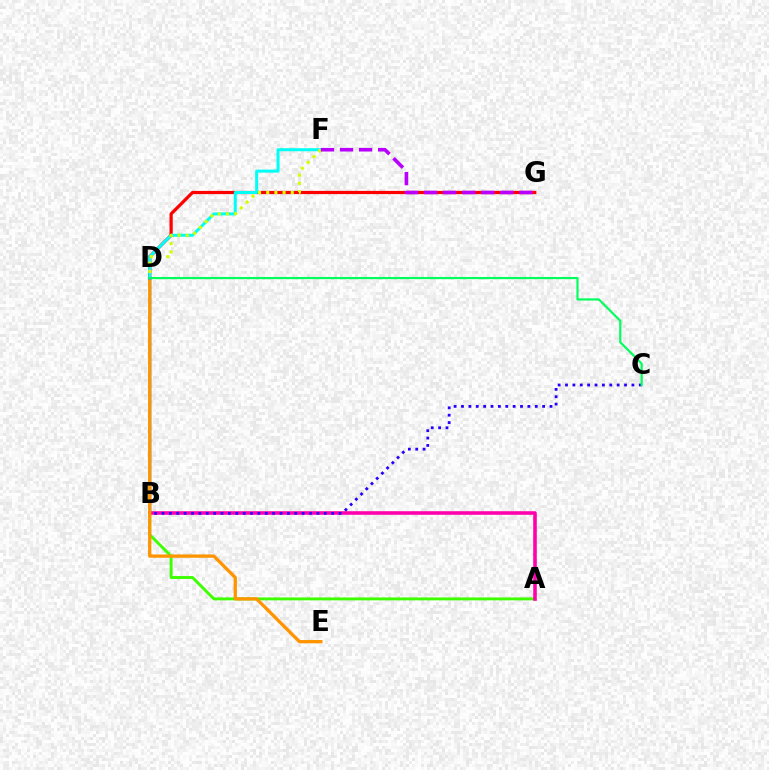{('B', 'D'): [{'color': '#0074ff', 'line_style': 'solid', 'thickness': 1.78}], ('A', 'B'): [{'color': '#3dff00', 'line_style': 'solid', 'thickness': 2.09}, {'color': '#ff00ac', 'line_style': 'solid', 'thickness': 2.57}], ('D', 'E'): [{'color': '#ff9400', 'line_style': 'solid', 'thickness': 2.37}], ('D', 'G'): [{'color': '#ff0000', 'line_style': 'solid', 'thickness': 2.32}], ('B', 'C'): [{'color': '#2500ff', 'line_style': 'dotted', 'thickness': 2.0}], ('D', 'F'): [{'color': '#00fff6', 'line_style': 'solid', 'thickness': 2.18}, {'color': '#d1ff00', 'line_style': 'dotted', 'thickness': 2.22}], ('F', 'G'): [{'color': '#b900ff', 'line_style': 'dashed', 'thickness': 2.59}], ('C', 'D'): [{'color': '#00ff5c', 'line_style': 'solid', 'thickness': 1.57}]}